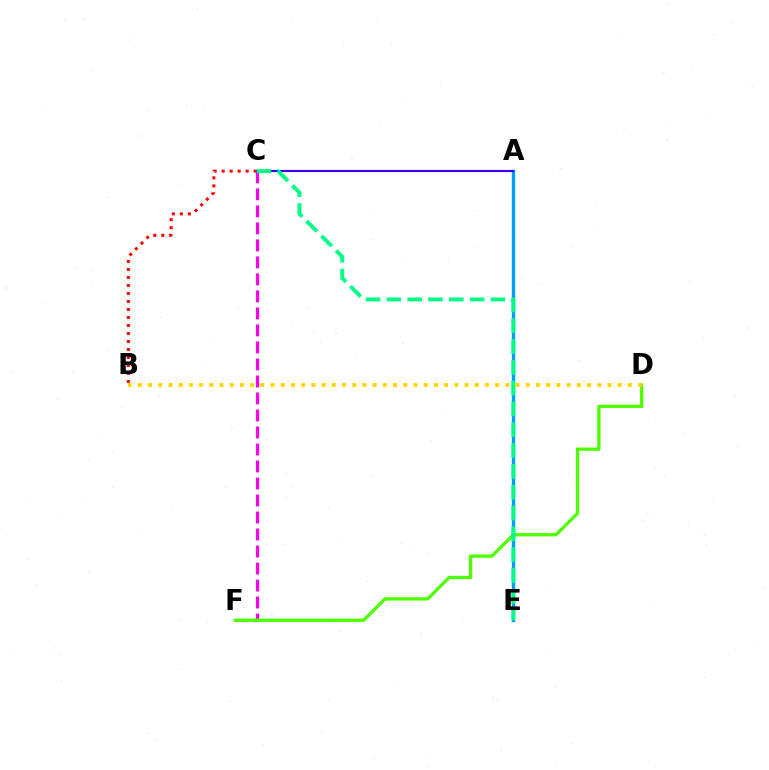{('C', 'F'): [{'color': '#ff00ed', 'line_style': 'dashed', 'thickness': 2.31}], ('B', 'C'): [{'color': '#ff0000', 'line_style': 'dotted', 'thickness': 2.17}], ('D', 'F'): [{'color': '#4fff00', 'line_style': 'solid', 'thickness': 2.37}], ('A', 'E'): [{'color': '#009eff', 'line_style': 'solid', 'thickness': 2.42}], ('A', 'C'): [{'color': '#3700ff', 'line_style': 'solid', 'thickness': 1.55}], ('C', 'E'): [{'color': '#00ff86', 'line_style': 'dashed', 'thickness': 2.83}], ('B', 'D'): [{'color': '#ffd500', 'line_style': 'dotted', 'thickness': 2.77}]}